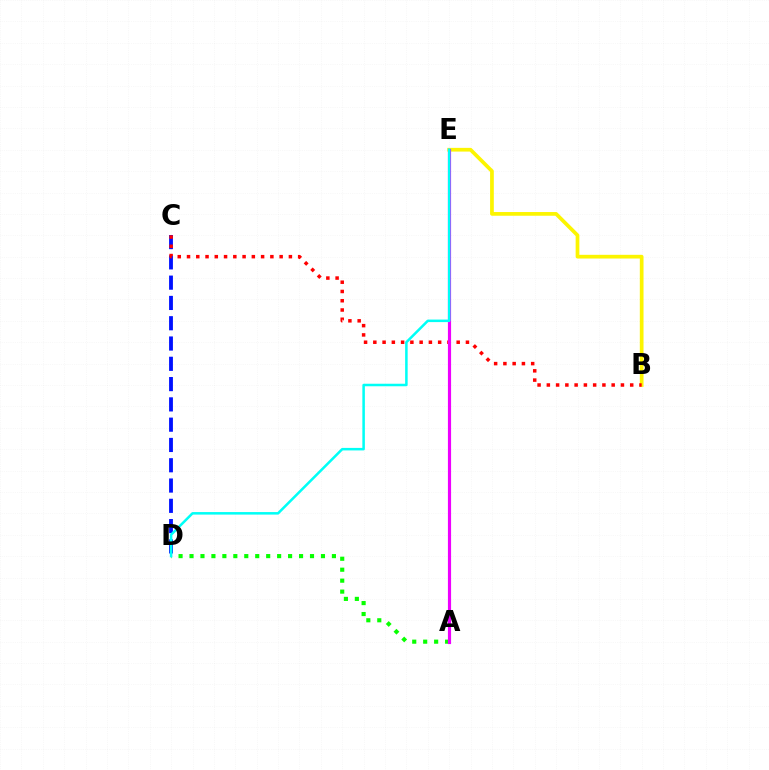{('B', 'E'): [{'color': '#fcf500', 'line_style': 'solid', 'thickness': 2.67}], ('C', 'D'): [{'color': '#0010ff', 'line_style': 'dashed', 'thickness': 2.76}], ('A', 'D'): [{'color': '#08ff00', 'line_style': 'dotted', 'thickness': 2.98}], ('B', 'C'): [{'color': '#ff0000', 'line_style': 'dotted', 'thickness': 2.52}], ('A', 'E'): [{'color': '#ee00ff', 'line_style': 'solid', 'thickness': 2.28}], ('D', 'E'): [{'color': '#00fff6', 'line_style': 'solid', 'thickness': 1.82}]}